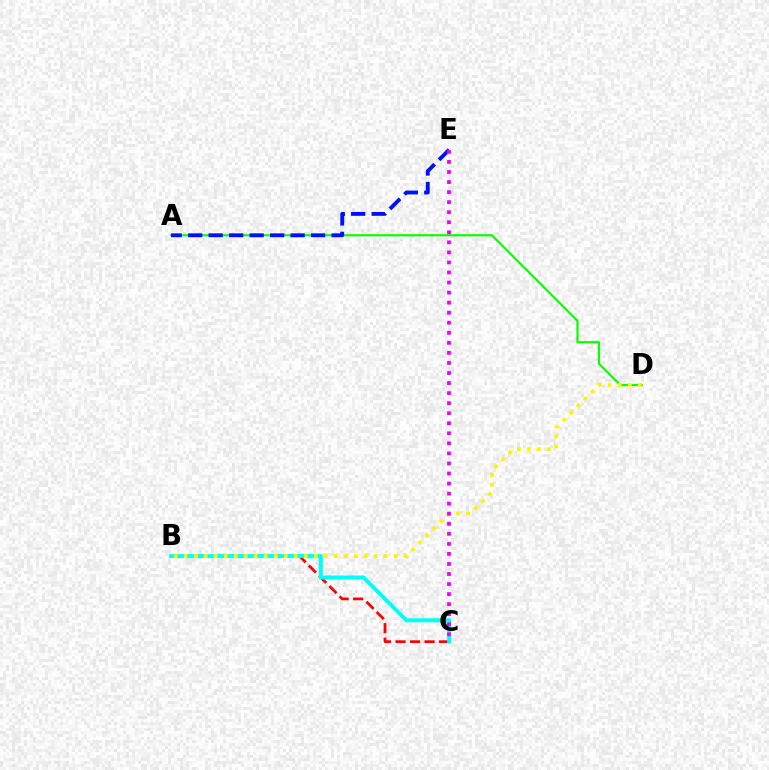{('B', 'C'): [{'color': '#ff0000', 'line_style': 'dashed', 'thickness': 1.97}, {'color': '#00fff6', 'line_style': 'solid', 'thickness': 2.88}], ('A', 'D'): [{'color': '#08ff00', 'line_style': 'solid', 'thickness': 1.55}], ('A', 'E'): [{'color': '#0010ff', 'line_style': 'dashed', 'thickness': 2.78}], ('B', 'D'): [{'color': '#fcf500', 'line_style': 'dotted', 'thickness': 2.72}], ('C', 'E'): [{'color': '#ee00ff', 'line_style': 'dotted', 'thickness': 2.73}]}